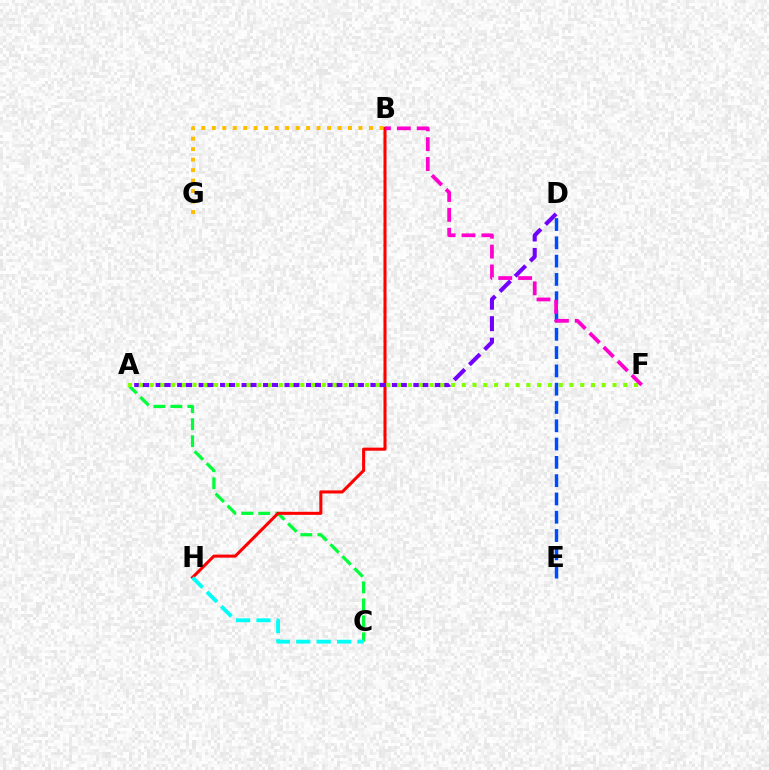{('A', 'C'): [{'color': '#00ff39', 'line_style': 'dashed', 'thickness': 2.31}], ('B', 'G'): [{'color': '#ffbd00', 'line_style': 'dotted', 'thickness': 2.85}], ('B', 'H'): [{'color': '#ff0000', 'line_style': 'solid', 'thickness': 2.19}], ('A', 'D'): [{'color': '#7200ff', 'line_style': 'dashed', 'thickness': 2.92}], ('C', 'H'): [{'color': '#00fff6', 'line_style': 'dashed', 'thickness': 2.77}], ('A', 'F'): [{'color': '#84ff00', 'line_style': 'dotted', 'thickness': 2.93}], ('D', 'E'): [{'color': '#004bff', 'line_style': 'dashed', 'thickness': 2.49}], ('B', 'F'): [{'color': '#ff00cf', 'line_style': 'dashed', 'thickness': 2.7}]}